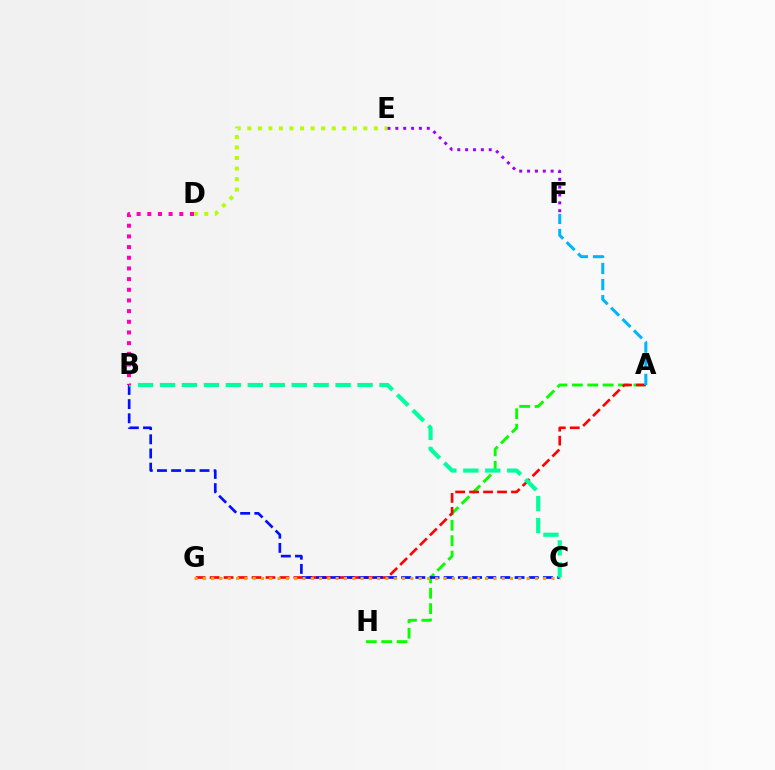{('D', 'E'): [{'color': '#b3ff00', 'line_style': 'dotted', 'thickness': 2.87}], ('A', 'H'): [{'color': '#08ff00', 'line_style': 'dashed', 'thickness': 2.09}], ('A', 'G'): [{'color': '#ff0000', 'line_style': 'dashed', 'thickness': 1.9}], ('B', 'C'): [{'color': '#0010ff', 'line_style': 'dashed', 'thickness': 1.93}, {'color': '#00ff9d', 'line_style': 'dashed', 'thickness': 2.98}], ('A', 'F'): [{'color': '#00b5ff', 'line_style': 'dashed', 'thickness': 2.19}], ('E', 'F'): [{'color': '#9b00ff', 'line_style': 'dotted', 'thickness': 2.14}], ('B', 'D'): [{'color': '#ff00bd', 'line_style': 'dotted', 'thickness': 2.9}], ('C', 'G'): [{'color': '#ffa500', 'line_style': 'dotted', 'thickness': 2.26}]}